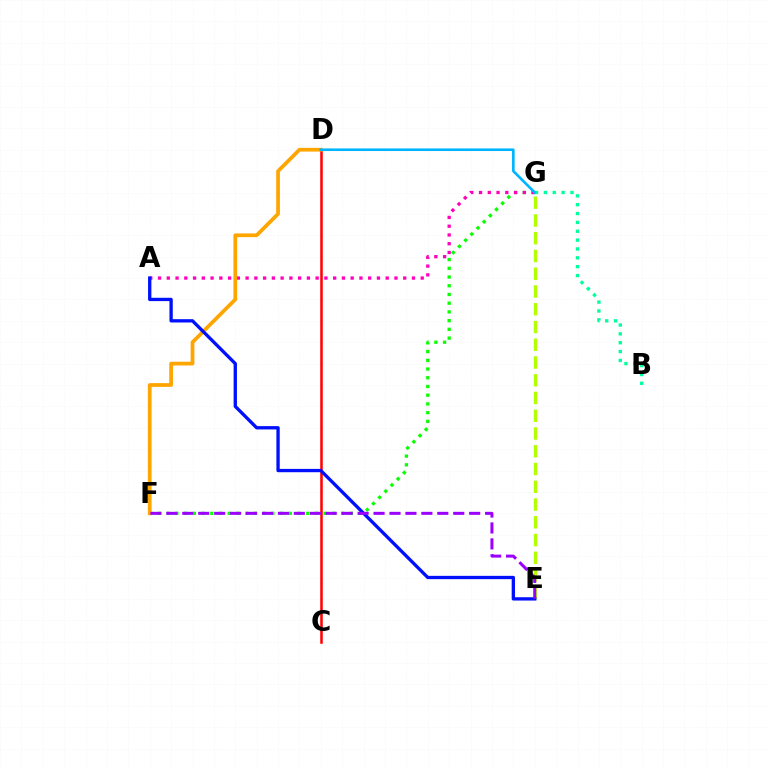{('C', 'D'): [{'color': '#ff0000', 'line_style': 'solid', 'thickness': 1.82}], ('F', 'G'): [{'color': '#08ff00', 'line_style': 'dotted', 'thickness': 2.37}], ('E', 'G'): [{'color': '#b3ff00', 'line_style': 'dashed', 'thickness': 2.41}], ('A', 'G'): [{'color': '#ff00bd', 'line_style': 'dotted', 'thickness': 2.38}], ('D', 'F'): [{'color': '#ffa500', 'line_style': 'solid', 'thickness': 2.69}], ('A', 'E'): [{'color': '#0010ff', 'line_style': 'solid', 'thickness': 2.39}], ('B', 'G'): [{'color': '#00ff9d', 'line_style': 'dotted', 'thickness': 2.41}], ('D', 'G'): [{'color': '#00b5ff', 'line_style': 'solid', 'thickness': 1.89}], ('E', 'F'): [{'color': '#9b00ff', 'line_style': 'dashed', 'thickness': 2.17}]}